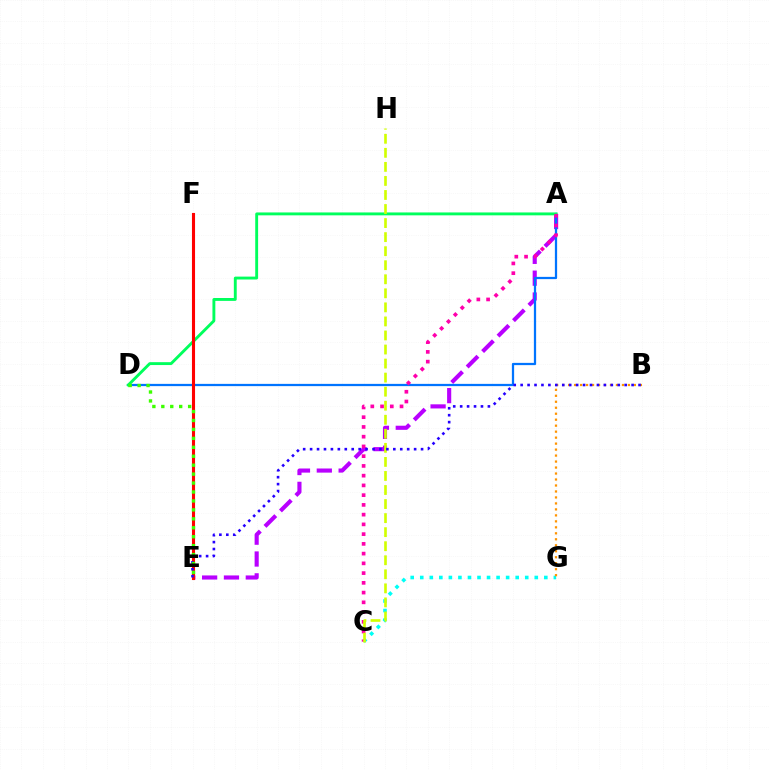{('C', 'G'): [{'color': '#00fff6', 'line_style': 'dotted', 'thickness': 2.59}], ('B', 'G'): [{'color': '#ff9400', 'line_style': 'dotted', 'thickness': 1.62}], ('A', 'E'): [{'color': '#b900ff', 'line_style': 'dashed', 'thickness': 2.97}], ('A', 'D'): [{'color': '#0074ff', 'line_style': 'solid', 'thickness': 1.62}, {'color': '#00ff5c', 'line_style': 'solid', 'thickness': 2.08}], ('E', 'F'): [{'color': '#ff0000', 'line_style': 'solid', 'thickness': 2.23}], ('A', 'C'): [{'color': '#ff00ac', 'line_style': 'dotted', 'thickness': 2.65}], ('C', 'H'): [{'color': '#d1ff00', 'line_style': 'dashed', 'thickness': 1.91}], ('B', 'E'): [{'color': '#2500ff', 'line_style': 'dotted', 'thickness': 1.88}], ('D', 'E'): [{'color': '#3dff00', 'line_style': 'dotted', 'thickness': 2.43}]}